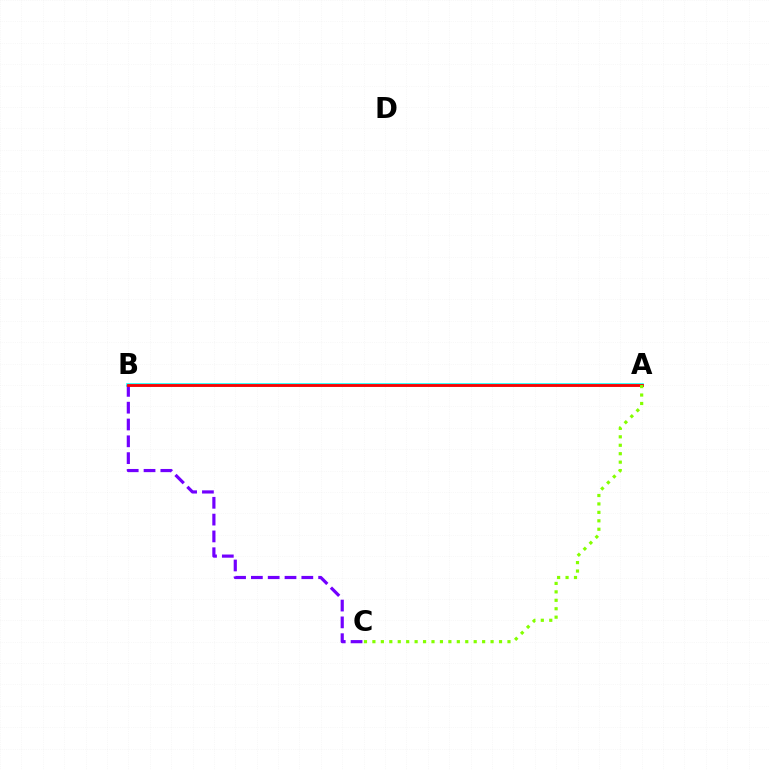{('A', 'B'): [{'color': '#00fff6', 'line_style': 'solid', 'thickness': 2.57}, {'color': '#ff0000', 'line_style': 'solid', 'thickness': 2.03}], ('B', 'C'): [{'color': '#7200ff', 'line_style': 'dashed', 'thickness': 2.28}], ('A', 'C'): [{'color': '#84ff00', 'line_style': 'dotted', 'thickness': 2.29}]}